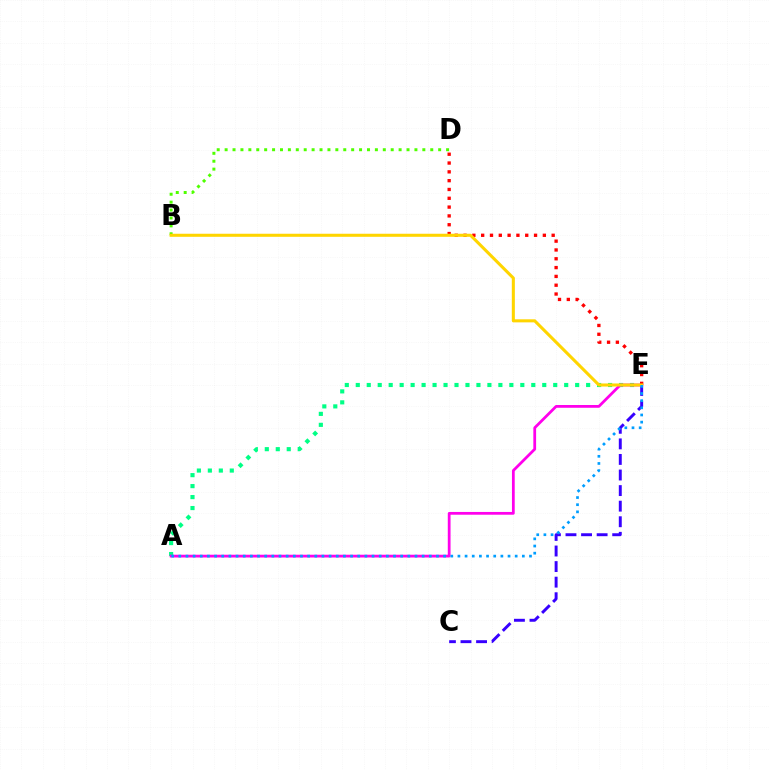{('C', 'E'): [{'color': '#3700ff', 'line_style': 'dashed', 'thickness': 2.12}], ('A', 'E'): [{'color': '#00ff86', 'line_style': 'dotted', 'thickness': 2.98}, {'color': '#ff00ed', 'line_style': 'solid', 'thickness': 1.99}, {'color': '#009eff', 'line_style': 'dotted', 'thickness': 1.94}], ('B', 'D'): [{'color': '#4fff00', 'line_style': 'dotted', 'thickness': 2.15}], ('D', 'E'): [{'color': '#ff0000', 'line_style': 'dotted', 'thickness': 2.39}], ('B', 'E'): [{'color': '#ffd500', 'line_style': 'solid', 'thickness': 2.2}]}